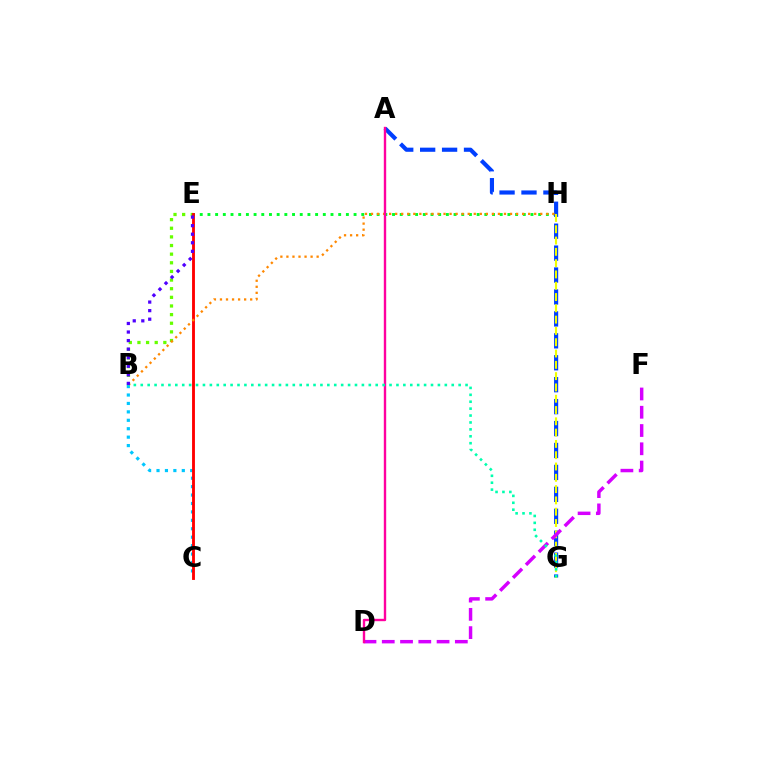{('B', 'E'): [{'color': '#66ff00', 'line_style': 'dotted', 'thickness': 2.35}, {'color': '#4f00ff', 'line_style': 'dotted', 'thickness': 2.33}], ('B', 'C'): [{'color': '#00c7ff', 'line_style': 'dotted', 'thickness': 2.29}], ('E', 'H'): [{'color': '#00ff27', 'line_style': 'dotted', 'thickness': 2.09}], ('A', 'G'): [{'color': '#003fff', 'line_style': 'dashed', 'thickness': 2.98}], ('C', 'E'): [{'color': '#ff0000', 'line_style': 'solid', 'thickness': 2.06}], ('B', 'H'): [{'color': '#ff8800', 'line_style': 'dotted', 'thickness': 1.64}], ('G', 'H'): [{'color': '#eeff00', 'line_style': 'dashed', 'thickness': 1.53}], ('D', 'F'): [{'color': '#d600ff', 'line_style': 'dashed', 'thickness': 2.48}], ('A', 'D'): [{'color': '#ff00a0', 'line_style': 'solid', 'thickness': 1.72}], ('B', 'G'): [{'color': '#00ffaf', 'line_style': 'dotted', 'thickness': 1.88}]}